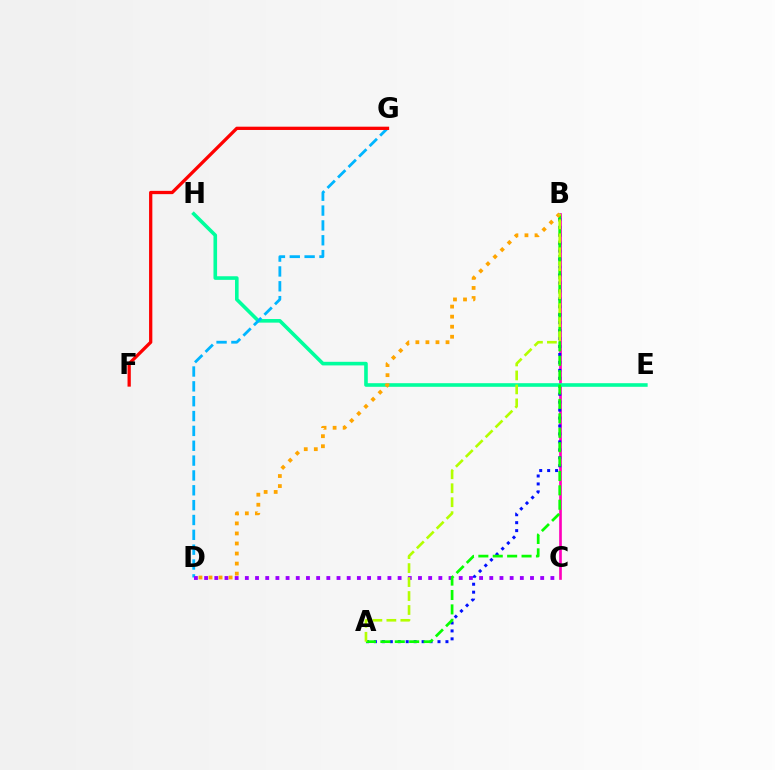{('B', 'C'): [{'color': '#ff00bd', 'line_style': 'solid', 'thickness': 1.92}], ('A', 'B'): [{'color': '#0010ff', 'line_style': 'dotted', 'thickness': 2.16}, {'color': '#08ff00', 'line_style': 'dashed', 'thickness': 1.96}, {'color': '#b3ff00', 'line_style': 'dashed', 'thickness': 1.9}], ('E', 'H'): [{'color': '#00ff9d', 'line_style': 'solid', 'thickness': 2.6}], ('D', 'G'): [{'color': '#00b5ff', 'line_style': 'dashed', 'thickness': 2.02}], ('C', 'D'): [{'color': '#9b00ff', 'line_style': 'dotted', 'thickness': 2.77}], ('B', 'D'): [{'color': '#ffa500', 'line_style': 'dotted', 'thickness': 2.73}], ('F', 'G'): [{'color': '#ff0000', 'line_style': 'solid', 'thickness': 2.36}]}